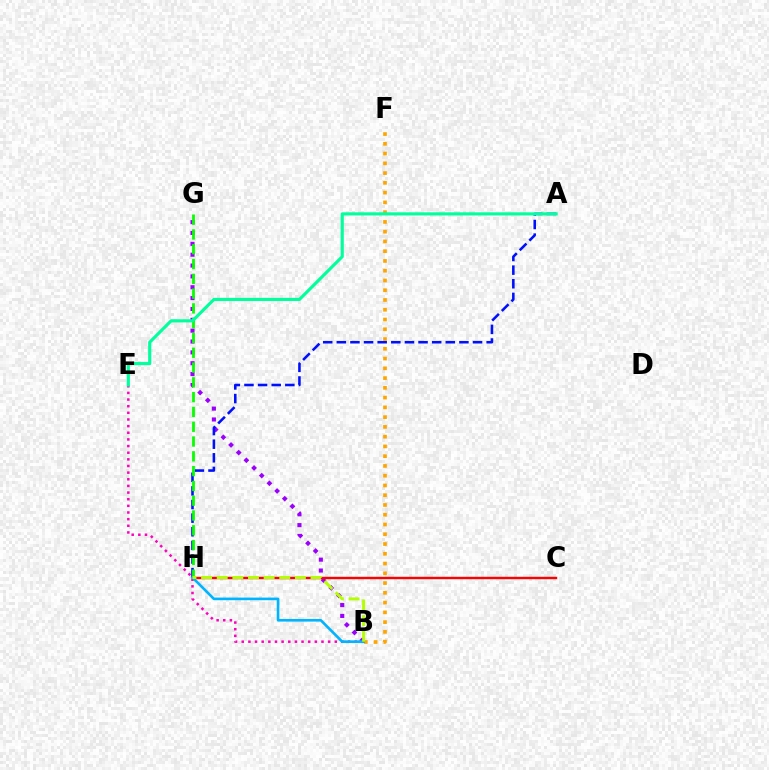{('B', 'G'): [{'color': '#9b00ff', 'line_style': 'dotted', 'thickness': 2.95}], ('A', 'H'): [{'color': '#0010ff', 'line_style': 'dashed', 'thickness': 1.85}], ('C', 'H'): [{'color': '#ff0000', 'line_style': 'solid', 'thickness': 1.74}], ('B', 'E'): [{'color': '#ff00bd', 'line_style': 'dotted', 'thickness': 1.81}], ('B', 'F'): [{'color': '#ffa500', 'line_style': 'dotted', 'thickness': 2.65}], ('G', 'H'): [{'color': '#08ff00', 'line_style': 'dashed', 'thickness': 2.01}], ('B', 'H'): [{'color': '#00b5ff', 'line_style': 'solid', 'thickness': 1.89}, {'color': '#b3ff00', 'line_style': 'dashed', 'thickness': 2.12}], ('A', 'E'): [{'color': '#00ff9d', 'line_style': 'solid', 'thickness': 2.25}]}